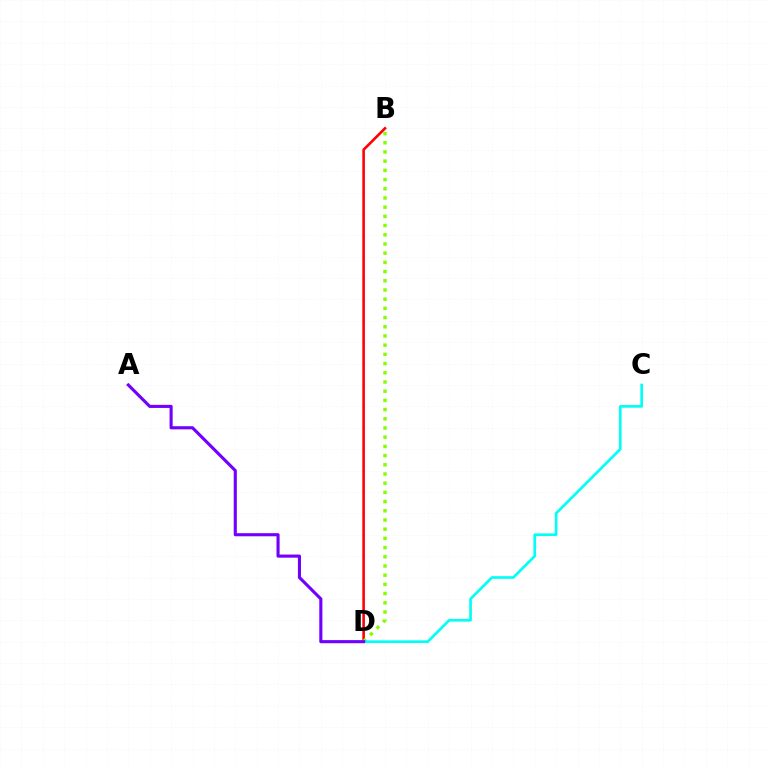{('B', 'D'): [{'color': '#ff0000', 'line_style': 'solid', 'thickness': 1.87}, {'color': '#84ff00', 'line_style': 'dotted', 'thickness': 2.5}], ('C', 'D'): [{'color': '#00fff6', 'line_style': 'solid', 'thickness': 1.93}], ('A', 'D'): [{'color': '#7200ff', 'line_style': 'solid', 'thickness': 2.24}]}